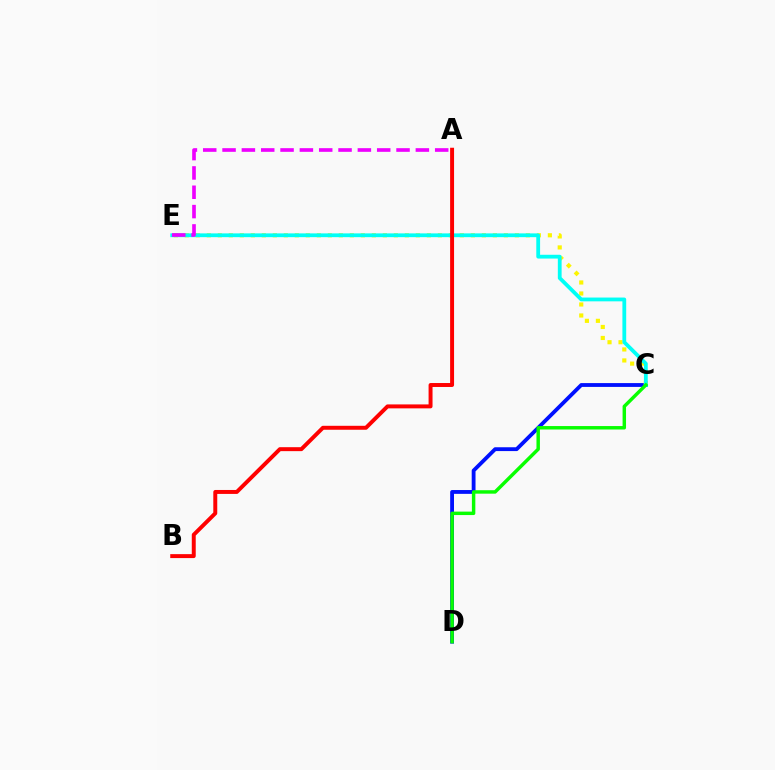{('C', 'D'): [{'color': '#0010ff', 'line_style': 'solid', 'thickness': 2.75}, {'color': '#08ff00', 'line_style': 'solid', 'thickness': 2.48}], ('C', 'E'): [{'color': '#fcf500', 'line_style': 'dotted', 'thickness': 2.99}, {'color': '#00fff6', 'line_style': 'solid', 'thickness': 2.73}], ('A', 'B'): [{'color': '#ff0000', 'line_style': 'solid', 'thickness': 2.84}], ('A', 'E'): [{'color': '#ee00ff', 'line_style': 'dashed', 'thickness': 2.63}]}